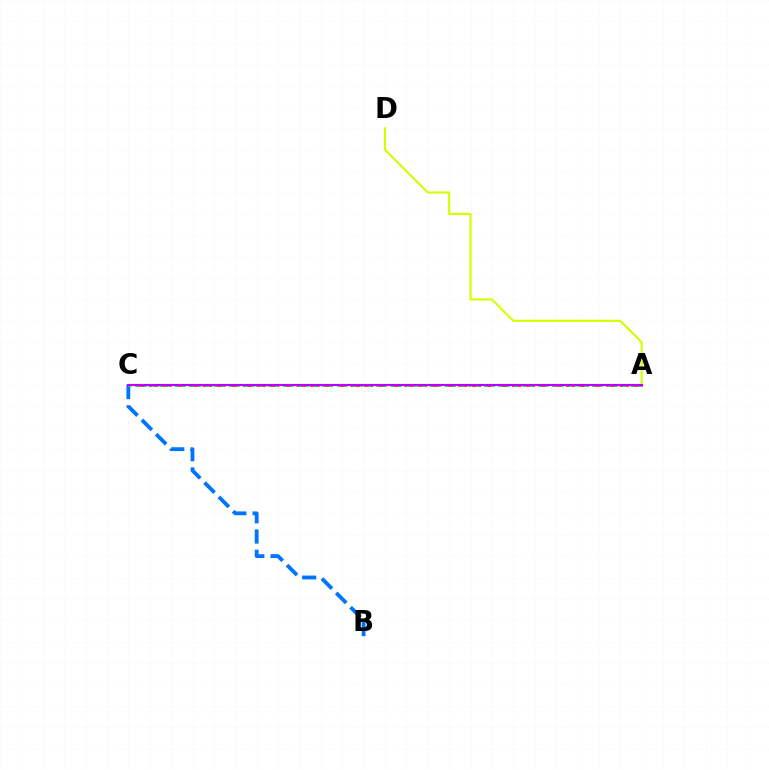{('A', 'D'): [{'color': '#d1ff00', 'line_style': 'solid', 'thickness': 1.52}], ('B', 'C'): [{'color': '#0074ff', 'line_style': 'dashed', 'thickness': 2.75}], ('A', 'C'): [{'color': '#ff0000', 'line_style': 'dashed', 'thickness': 1.83}, {'color': '#00ff5c', 'line_style': 'dotted', 'thickness': 2.1}, {'color': '#b900ff', 'line_style': 'solid', 'thickness': 1.54}]}